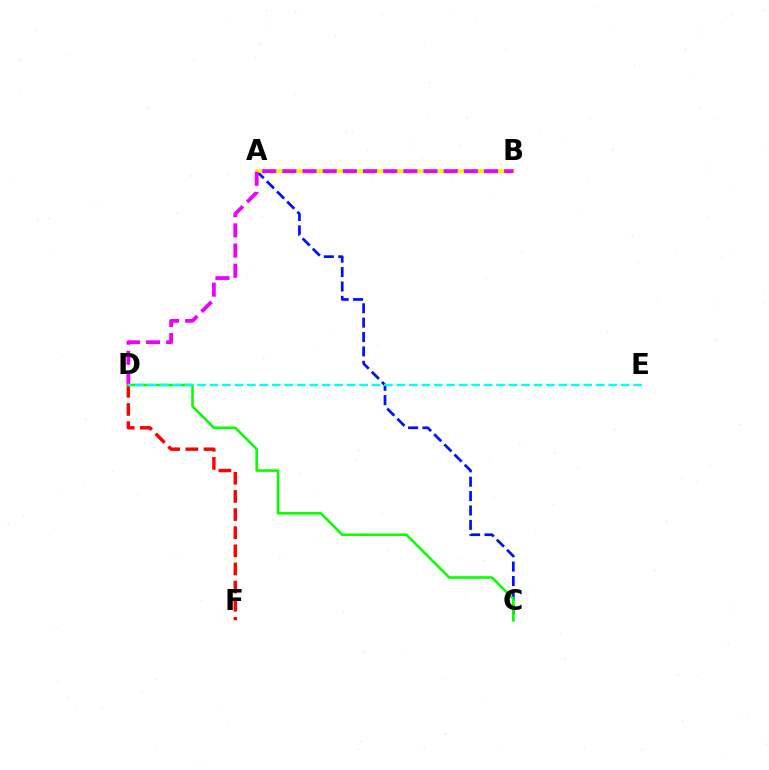{('A', 'C'): [{'color': '#0010ff', 'line_style': 'dashed', 'thickness': 1.96}], ('A', 'B'): [{'color': '#fcf500', 'line_style': 'solid', 'thickness': 2.68}], ('B', 'D'): [{'color': '#ee00ff', 'line_style': 'dashed', 'thickness': 2.74}], ('D', 'F'): [{'color': '#ff0000', 'line_style': 'dashed', 'thickness': 2.46}], ('C', 'D'): [{'color': '#08ff00', 'line_style': 'solid', 'thickness': 1.86}], ('D', 'E'): [{'color': '#00fff6', 'line_style': 'dashed', 'thickness': 1.69}]}